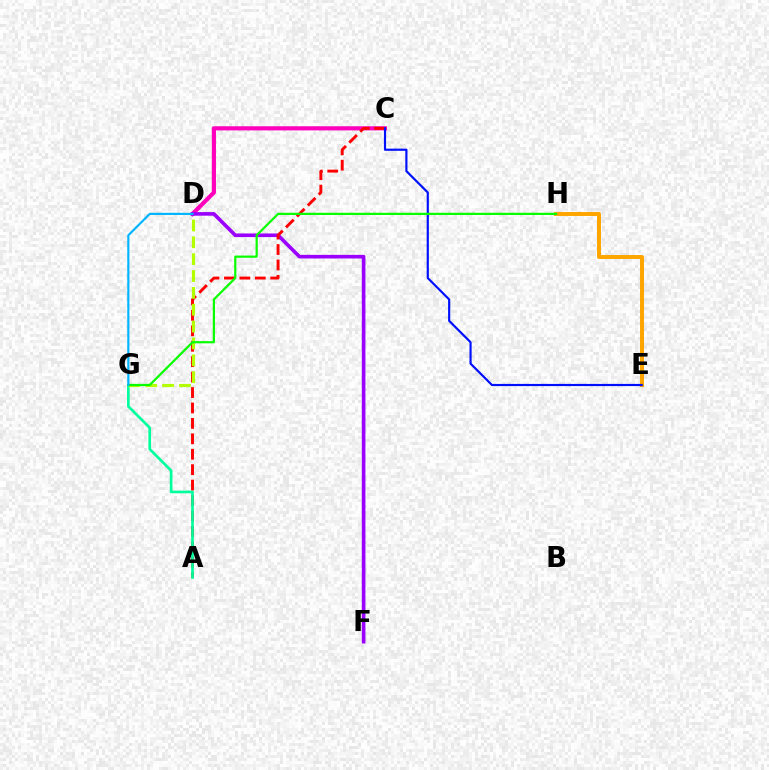{('C', 'D'): [{'color': '#ff00bd', 'line_style': 'solid', 'thickness': 2.99}], ('D', 'F'): [{'color': '#9b00ff', 'line_style': 'solid', 'thickness': 2.61}], ('A', 'C'): [{'color': '#ff0000', 'line_style': 'dashed', 'thickness': 2.1}], ('A', 'G'): [{'color': '#00ff9d', 'line_style': 'solid', 'thickness': 1.92}], ('E', 'H'): [{'color': '#ffa500', 'line_style': 'solid', 'thickness': 2.86}], ('D', 'G'): [{'color': '#b3ff00', 'line_style': 'dashed', 'thickness': 2.29}, {'color': '#00b5ff', 'line_style': 'solid', 'thickness': 1.56}], ('C', 'E'): [{'color': '#0010ff', 'line_style': 'solid', 'thickness': 1.56}], ('G', 'H'): [{'color': '#08ff00', 'line_style': 'solid', 'thickness': 1.59}]}